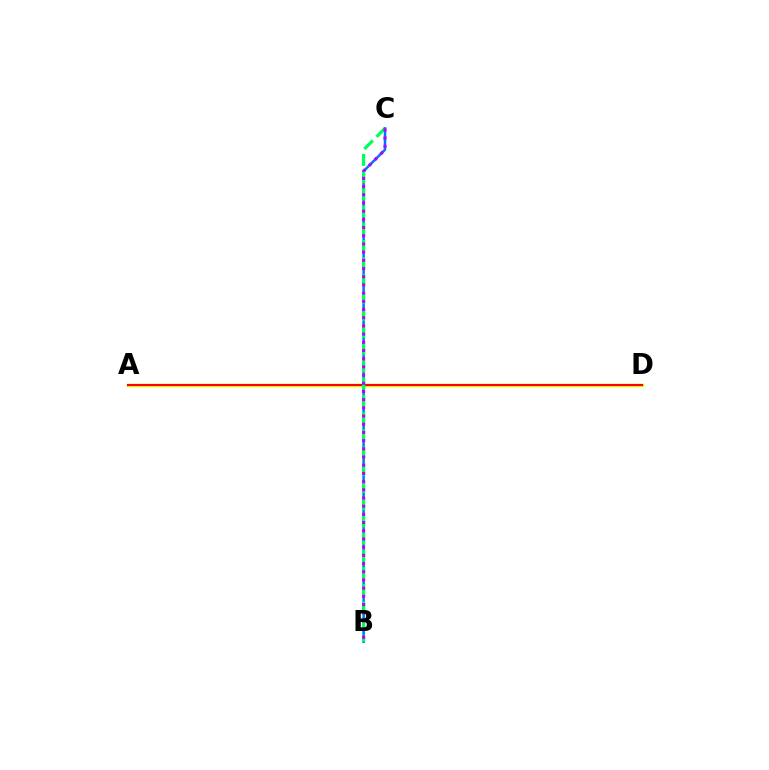{('A', 'D'): [{'color': '#d1ff00', 'line_style': 'solid', 'thickness': 2.48}, {'color': '#ff0000', 'line_style': 'solid', 'thickness': 1.51}], ('B', 'C'): [{'color': '#0074ff', 'line_style': 'solid', 'thickness': 1.81}, {'color': '#00ff5c', 'line_style': 'dashed', 'thickness': 2.34}, {'color': '#b900ff', 'line_style': 'dotted', 'thickness': 2.23}]}